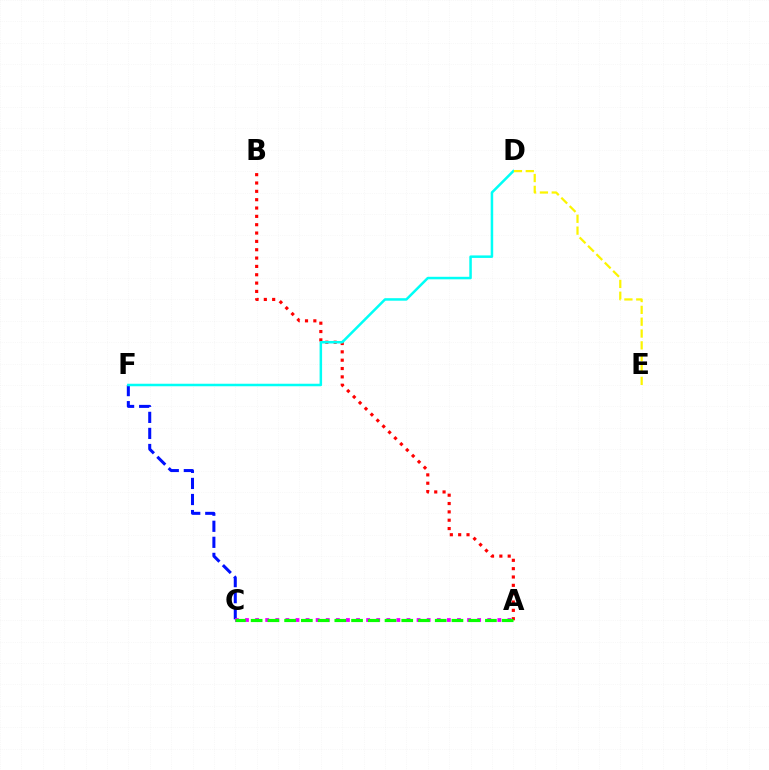{('A', 'B'): [{'color': '#ff0000', 'line_style': 'dotted', 'thickness': 2.27}], ('C', 'F'): [{'color': '#0010ff', 'line_style': 'dashed', 'thickness': 2.18}], ('D', 'F'): [{'color': '#00fff6', 'line_style': 'solid', 'thickness': 1.81}], ('A', 'C'): [{'color': '#ee00ff', 'line_style': 'dotted', 'thickness': 2.74}, {'color': '#08ff00', 'line_style': 'dashed', 'thickness': 2.27}], ('D', 'E'): [{'color': '#fcf500', 'line_style': 'dashed', 'thickness': 1.61}]}